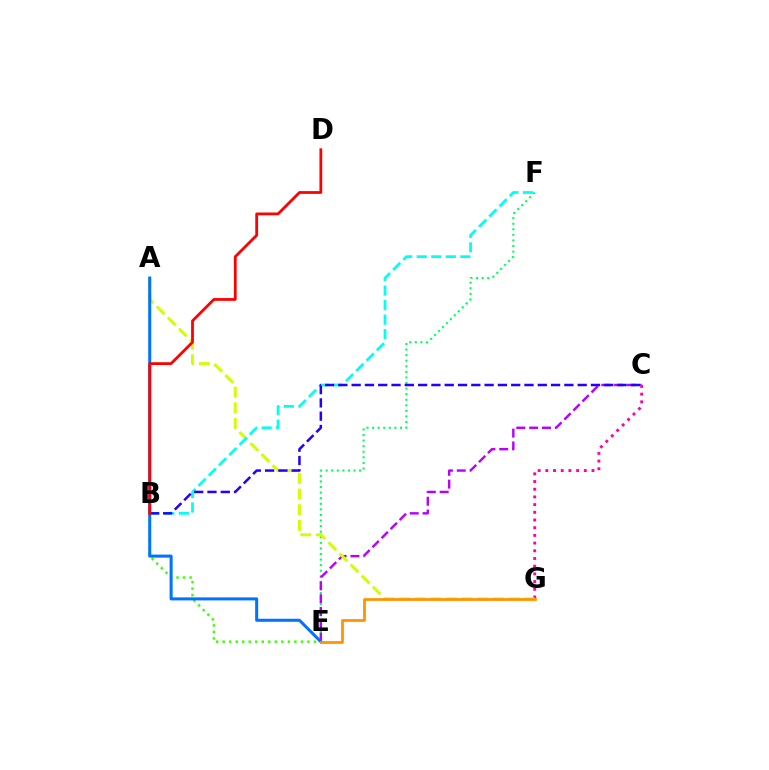{('B', 'E'): [{'color': '#3dff00', 'line_style': 'dotted', 'thickness': 1.77}], ('E', 'F'): [{'color': '#00ff5c', 'line_style': 'dotted', 'thickness': 1.52}], ('C', 'E'): [{'color': '#b900ff', 'line_style': 'dashed', 'thickness': 1.74}], ('C', 'G'): [{'color': '#ff00ac', 'line_style': 'dotted', 'thickness': 2.09}], ('A', 'G'): [{'color': '#d1ff00', 'line_style': 'dashed', 'thickness': 2.13}], ('A', 'E'): [{'color': '#0074ff', 'line_style': 'solid', 'thickness': 2.18}], ('E', 'G'): [{'color': '#ff9400', 'line_style': 'solid', 'thickness': 1.97}], ('B', 'F'): [{'color': '#00fff6', 'line_style': 'dashed', 'thickness': 1.97}], ('B', 'C'): [{'color': '#2500ff', 'line_style': 'dashed', 'thickness': 1.81}], ('B', 'D'): [{'color': '#ff0000', 'line_style': 'solid', 'thickness': 2.0}]}